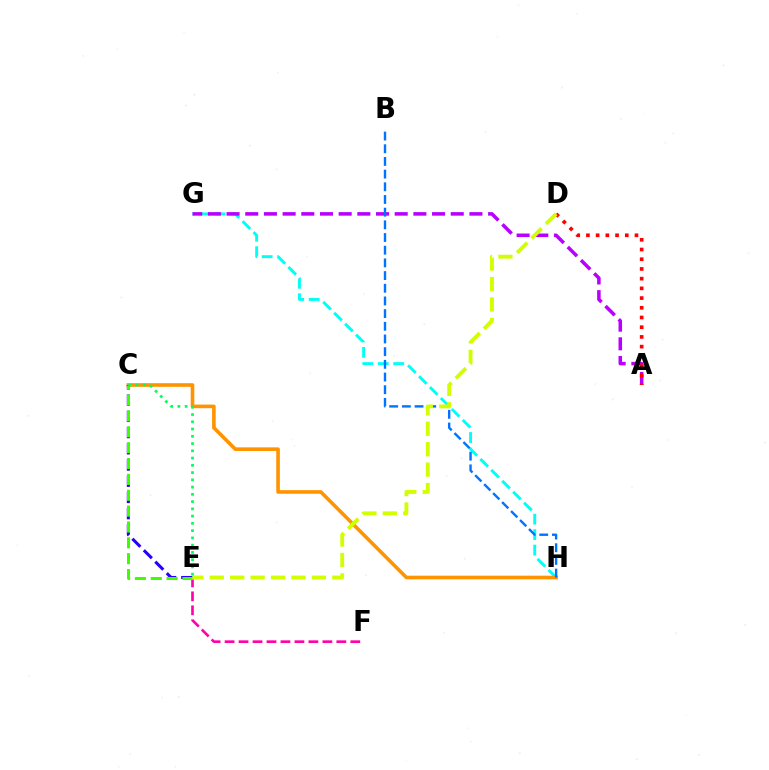{('G', 'H'): [{'color': '#00fff6', 'line_style': 'dashed', 'thickness': 2.1}], ('A', 'G'): [{'color': '#b900ff', 'line_style': 'dashed', 'thickness': 2.54}], ('C', 'H'): [{'color': '#ff9400', 'line_style': 'solid', 'thickness': 2.6}], ('B', 'H'): [{'color': '#0074ff', 'line_style': 'dashed', 'thickness': 1.72}], ('C', 'E'): [{'color': '#2500ff', 'line_style': 'dashed', 'thickness': 2.2}, {'color': '#3dff00', 'line_style': 'dashed', 'thickness': 2.15}, {'color': '#00ff5c', 'line_style': 'dotted', 'thickness': 1.97}], ('E', 'F'): [{'color': '#ff00ac', 'line_style': 'dashed', 'thickness': 1.9}], ('A', 'D'): [{'color': '#ff0000', 'line_style': 'dotted', 'thickness': 2.64}], ('D', 'E'): [{'color': '#d1ff00', 'line_style': 'dashed', 'thickness': 2.77}]}